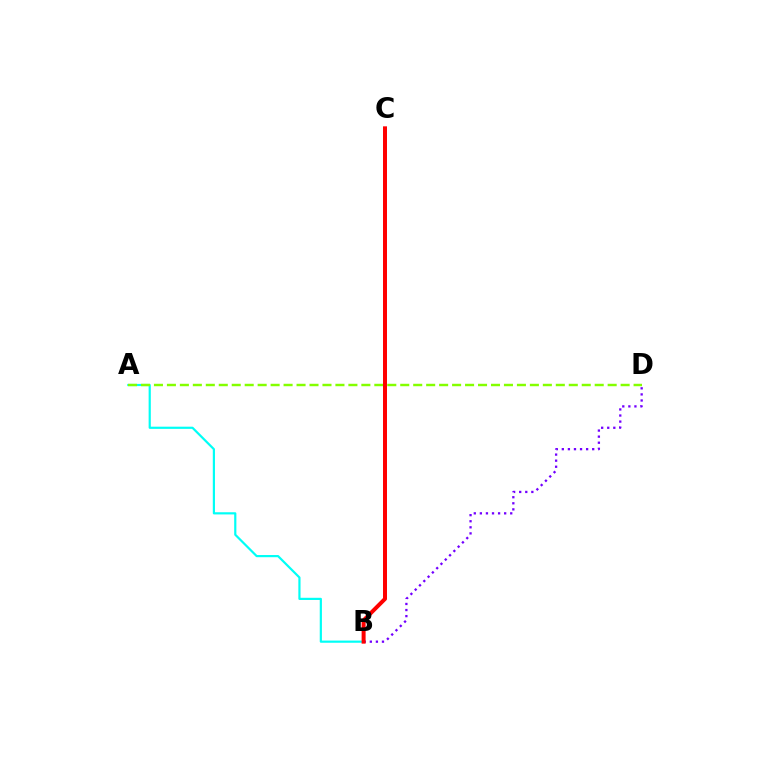{('B', 'D'): [{'color': '#7200ff', 'line_style': 'dotted', 'thickness': 1.65}], ('A', 'B'): [{'color': '#00fff6', 'line_style': 'solid', 'thickness': 1.58}], ('A', 'D'): [{'color': '#84ff00', 'line_style': 'dashed', 'thickness': 1.76}], ('B', 'C'): [{'color': '#ff0000', 'line_style': 'solid', 'thickness': 2.87}]}